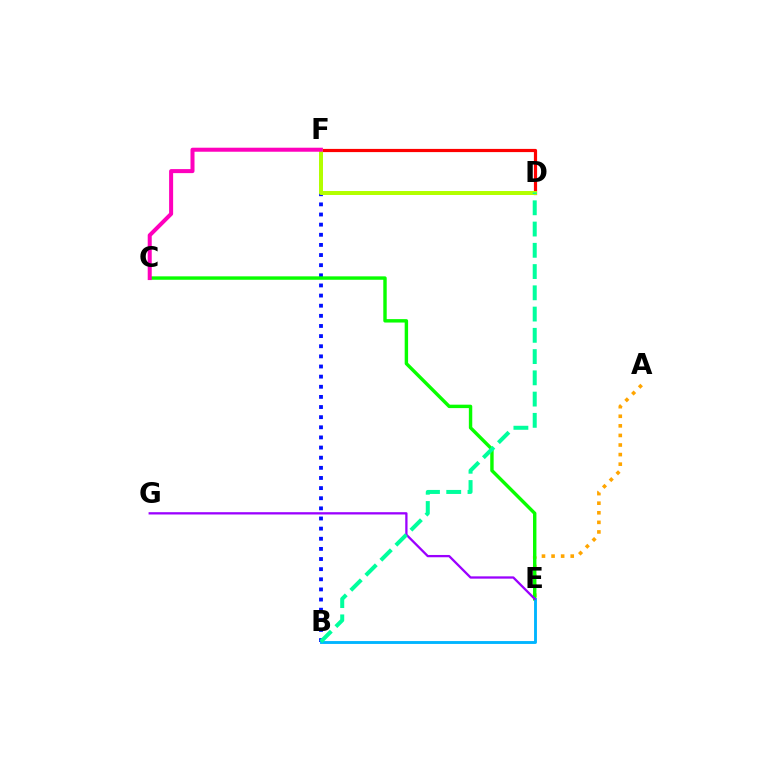{('B', 'F'): [{'color': '#0010ff', 'line_style': 'dotted', 'thickness': 2.75}], ('A', 'E'): [{'color': '#ffa500', 'line_style': 'dotted', 'thickness': 2.6}], ('C', 'E'): [{'color': '#08ff00', 'line_style': 'solid', 'thickness': 2.46}], ('D', 'F'): [{'color': '#ff0000', 'line_style': 'solid', 'thickness': 2.3}, {'color': '#b3ff00', 'line_style': 'solid', 'thickness': 2.86}], ('B', 'E'): [{'color': '#00b5ff', 'line_style': 'solid', 'thickness': 2.07}], ('C', 'F'): [{'color': '#ff00bd', 'line_style': 'solid', 'thickness': 2.9}], ('E', 'G'): [{'color': '#9b00ff', 'line_style': 'solid', 'thickness': 1.65}], ('B', 'D'): [{'color': '#00ff9d', 'line_style': 'dashed', 'thickness': 2.89}]}